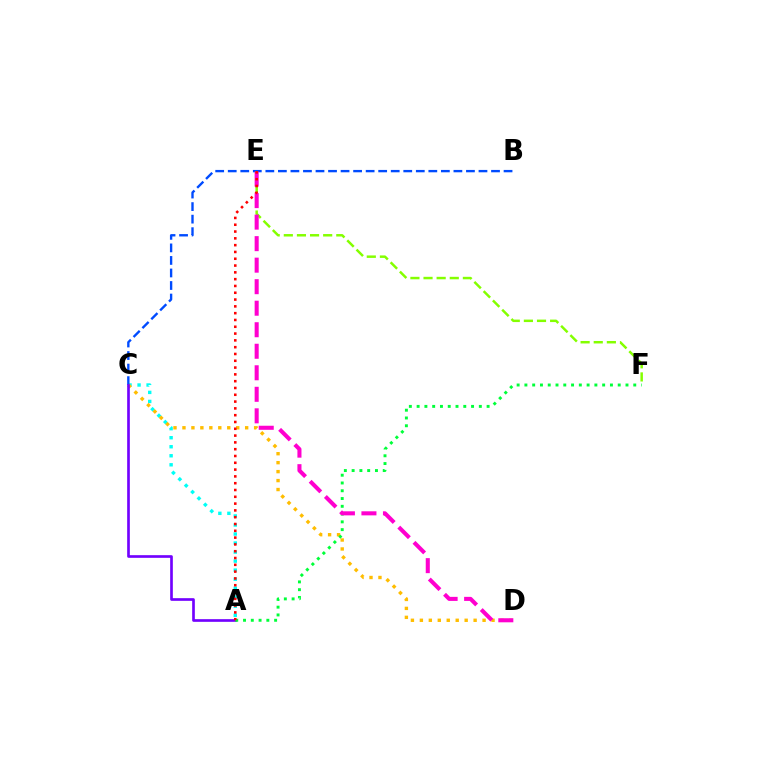{('A', 'C'): [{'color': '#00fff6', 'line_style': 'dotted', 'thickness': 2.45}, {'color': '#7200ff', 'line_style': 'solid', 'thickness': 1.92}], ('B', 'C'): [{'color': '#004bff', 'line_style': 'dashed', 'thickness': 1.7}], ('C', 'D'): [{'color': '#ffbd00', 'line_style': 'dotted', 'thickness': 2.43}], ('A', 'F'): [{'color': '#00ff39', 'line_style': 'dotted', 'thickness': 2.11}], ('E', 'F'): [{'color': '#84ff00', 'line_style': 'dashed', 'thickness': 1.78}], ('D', 'E'): [{'color': '#ff00cf', 'line_style': 'dashed', 'thickness': 2.92}], ('A', 'E'): [{'color': '#ff0000', 'line_style': 'dotted', 'thickness': 1.85}]}